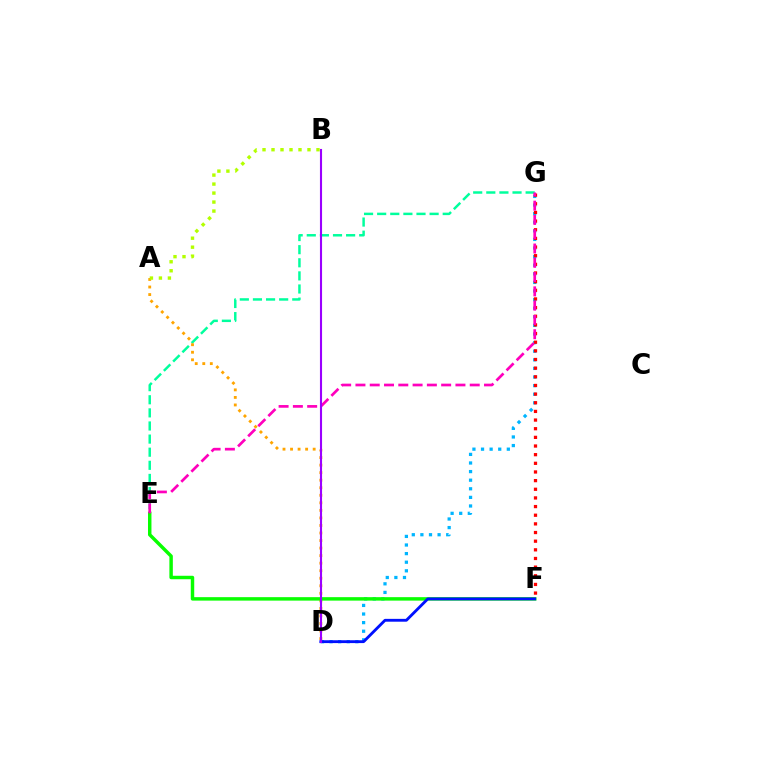{('E', 'G'): [{'color': '#00ff9d', 'line_style': 'dashed', 'thickness': 1.78}, {'color': '#ff00bd', 'line_style': 'dashed', 'thickness': 1.94}], ('A', 'D'): [{'color': '#ffa500', 'line_style': 'dotted', 'thickness': 2.05}], ('A', 'B'): [{'color': '#b3ff00', 'line_style': 'dotted', 'thickness': 2.44}], ('D', 'G'): [{'color': '#00b5ff', 'line_style': 'dotted', 'thickness': 2.34}], ('E', 'F'): [{'color': '#08ff00', 'line_style': 'solid', 'thickness': 2.49}], ('F', 'G'): [{'color': '#ff0000', 'line_style': 'dotted', 'thickness': 2.35}], ('D', 'F'): [{'color': '#0010ff', 'line_style': 'solid', 'thickness': 2.04}], ('B', 'D'): [{'color': '#9b00ff', 'line_style': 'solid', 'thickness': 1.52}]}